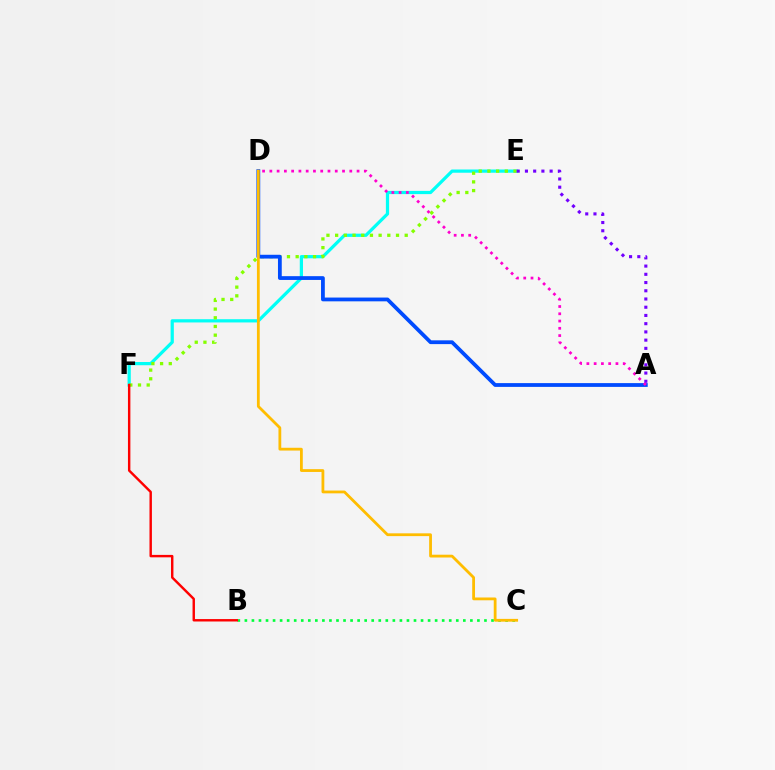{('E', 'F'): [{'color': '#00fff6', 'line_style': 'solid', 'thickness': 2.33}, {'color': '#84ff00', 'line_style': 'dotted', 'thickness': 2.36}], ('B', 'C'): [{'color': '#00ff39', 'line_style': 'dotted', 'thickness': 1.91}], ('A', 'D'): [{'color': '#004bff', 'line_style': 'solid', 'thickness': 2.72}, {'color': '#ff00cf', 'line_style': 'dotted', 'thickness': 1.97}], ('B', 'F'): [{'color': '#ff0000', 'line_style': 'solid', 'thickness': 1.75}], ('A', 'E'): [{'color': '#7200ff', 'line_style': 'dotted', 'thickness': 2.24}], ('C', 'D'): [{'color': '#ffbd00', 'line_style': 'solid', 'thickness': 2.01}]}